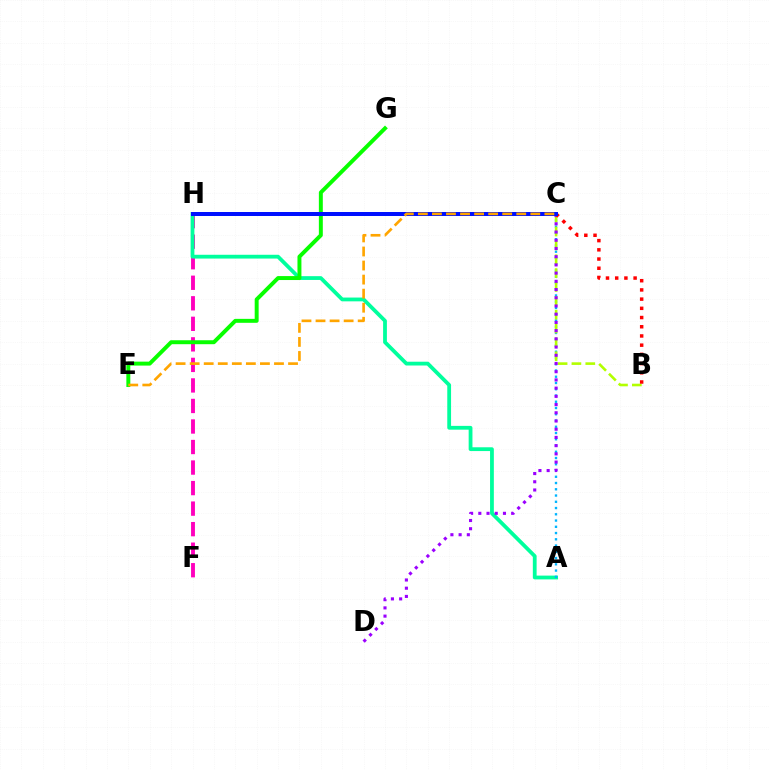{('F', 'H'): [{'color': '#ff00bd', 'line_style': 'dashed', 'thickness': 2.79}], ('A', 'H'): [{'color': '#00ff9d', 'line_style': 'solid', 'thickness': 2.73}], ('A', 'C'): [{'color': '#00b5ff', 'line_style': 'dotted', 'thickness': 1.7}], ('B', 'C'): [{'color': '#b3ff00', 'line_style': 'dashed', 'thickness': 1.88}, {'color': '#ff0000', 'line_style': 'dotted', 'thickness': 2.5}], ('C', 'D'): [{'color': '#9b00ff', 'line_style': 'dotted', 'thickness': 2.23}], ('E', 'G'): [{'color': '#08ff00', 'line_style': 'solid', 'thickness': 2.84}], ('C', 'H'): [{'color': '#0010ff', 'line_style': 'solid', 'thickness': 2.88}], ('C', 'E'): [{'color': '#ffa500', 'line_style': 'dashed', 'thickness': 1.91}]}